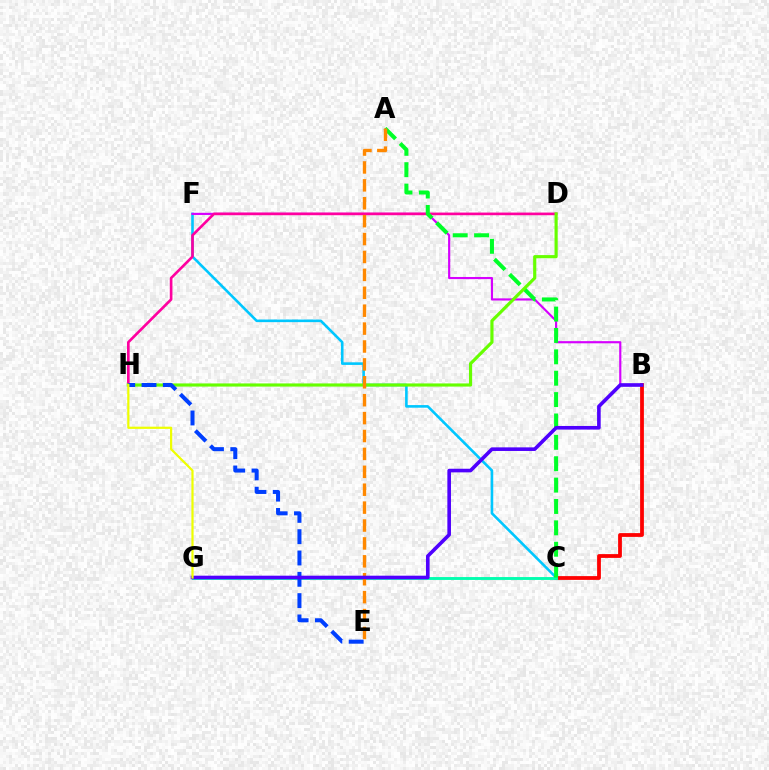{('C', 'F'): [{'color': '#00c7ff', 'line_style': 'solid', 'thickness': 1.88}], ('B', 'C'): [{'color': '#ff0000', 'line_style': 'solid', 'thickness': 2.72}], ('C', 'G'): [{'color': '#00ffaf', 'line_style': 'solid', 'thickness': 2.07}], ('B', 'F'): [{'color': '#d600ff', 'line_style': 'solid', 'thickness': 1.55}], ('D', 'H'): [{'color': '#ff00a0', 'line_style': 'solid', 'thickness': 1.91}, {'color': '#66ff00', 'line_style': 'solid', 'thickness': 2.27}], ('A', 'C'): [{'color': '#00ff27', 'line_style': 'dashed', 'thickness': 2.9}], ('A', 'E'): [{'color': '#ff8800', 'line_style': 'dashed', 'thickness': 2.43}], ('E', 'H'): [{'color': '#003fff', 'line_style': 'dashed', 'thickness': 2.9}], ('B', 'G'): [{'color': '#4f00ff', 'line_style': 'solid', 'thickness': 2.6}], ('G', 'H'): [{'color': '#eeff00', 'line_style': 'solid', 'thickness': 1.59}]}